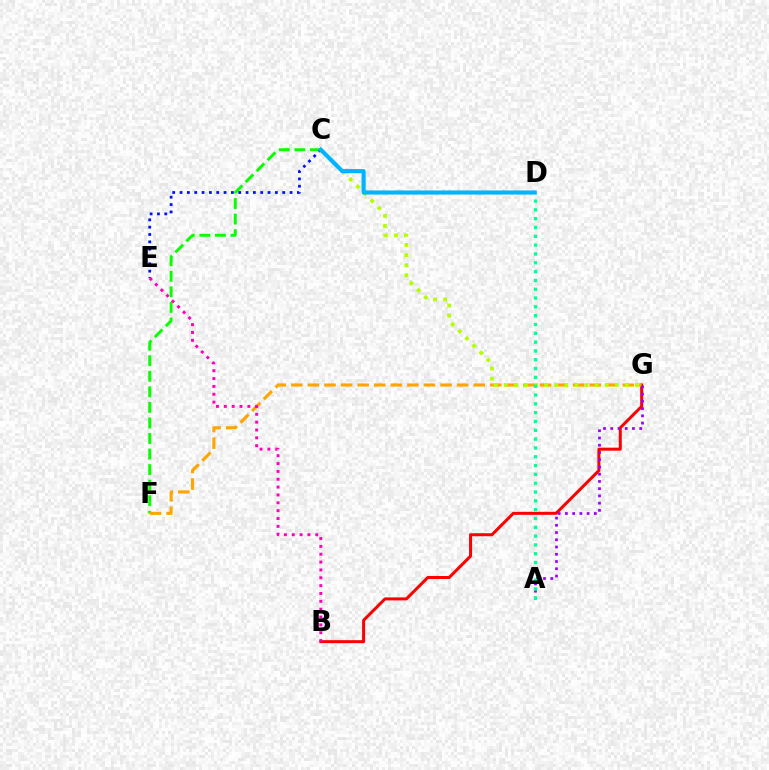{('B', 'G'): [{'color': '#ff0000', 'line_style': 'solid', 'thickness': 2.16}], ('C', 'F'): [{'color': '#08ff00', 'line_style': 'dashed', 'thickness': 2.11}], ('C', 'E'): [{'color': '#0010ff', 'line_style': 'dotted', 'thickness': 1.99}], ('F', 'G'): [{'color': '#ffa500', 'line_style': 'dashed', 'thickness': 2.25}], ('B', 'E'): [{'color': '#ff00bd', 'line_style': 'dotted', 'thickness': 2.13}], ('A', 'G'): [{'color': '#9b00ff', 'line_style': 'dotted', 'thickness': 1.97}], ('C', 'G'): [{'color': '#b3ff00', 'line_style': 'dotted', 'thickness': 2.74}], ('A', 'D'): [{'color': '#00ff9d', 'line_style': 'dotted', 'thickness': 2.4}], ('C', 'D'): [{'color': '#00b5ff', 'line_style': 'solid', 'thickness': 2.97}]}